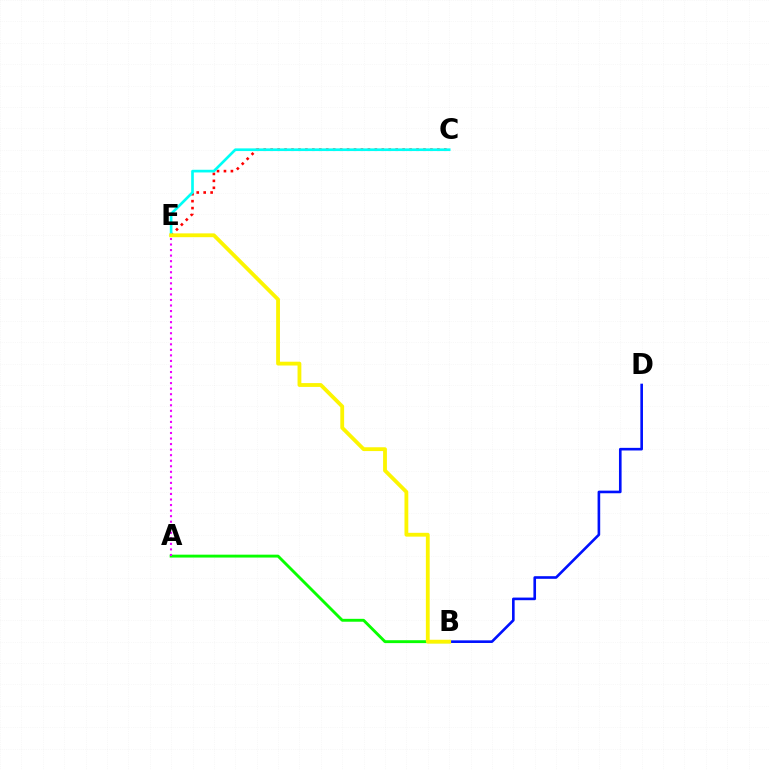{('B', 'D'): [{'color': '#0010ff', 'line_style': 'solid', 'thickness': 1.89}], ('C', 'E'): [{'color': '#ff0000', 'line_style': 'dotted', 'thickness': 1.89}, {'color': '#00fff6', 'line_style': 'solid', 'thickness': 1.93}], ('A', 'B'): [{'color': '#08ff00', 'line_style': 'solid', 'thickness': 2.08}], ('A', 'E'): [{'color': '#ee00ff', 'line_style': 'dotted', 'thickness': 1.51}], ('B', 'E'): [{'color': '#fcf500', 'line_style': 'solid', 'thickness': 2.75}]}